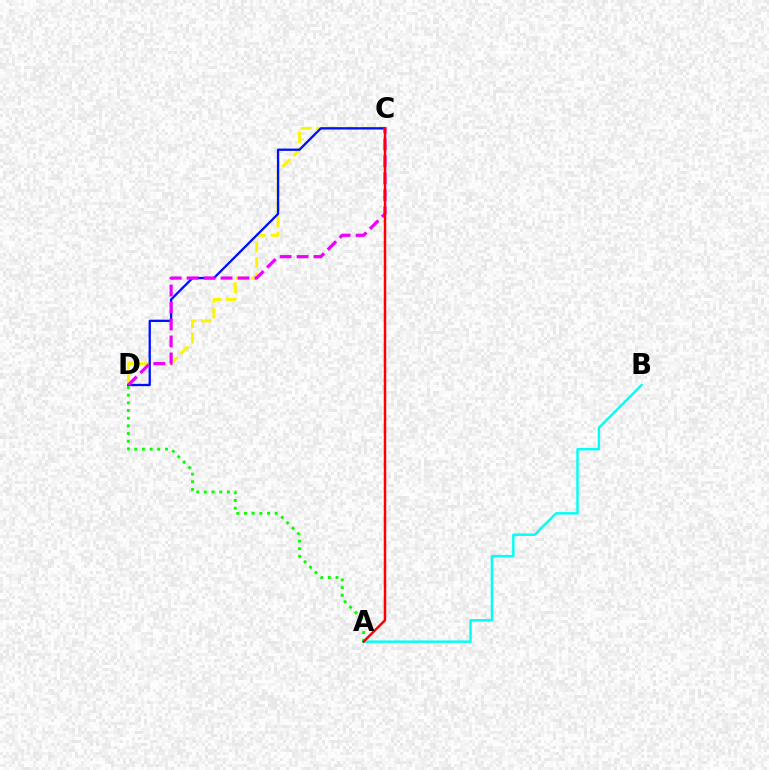{('C', 'D'): [{'color': '#fcf500', 'line_style': 'dashed', 'thickness': 2.11}, {'color': '#0010ff', 'line_style': 'solid', 'thickness': 1.67}, {'color': '#ee00ff', 'line_style': 'dashed', 'thickness': 2.31}], ('A', 'B'): [{'color': '#00fff6', 'line_style': 'solid', 'thickness': 1.77}], ('A', 'D'): [{'color': '#08ff00', 'line_style': 'dotted', 'thickness': 2.09}], ('A', 'C'): [{'color': '#ff0000', 'line_style': 'solid', 'thickness': 1.79}]}